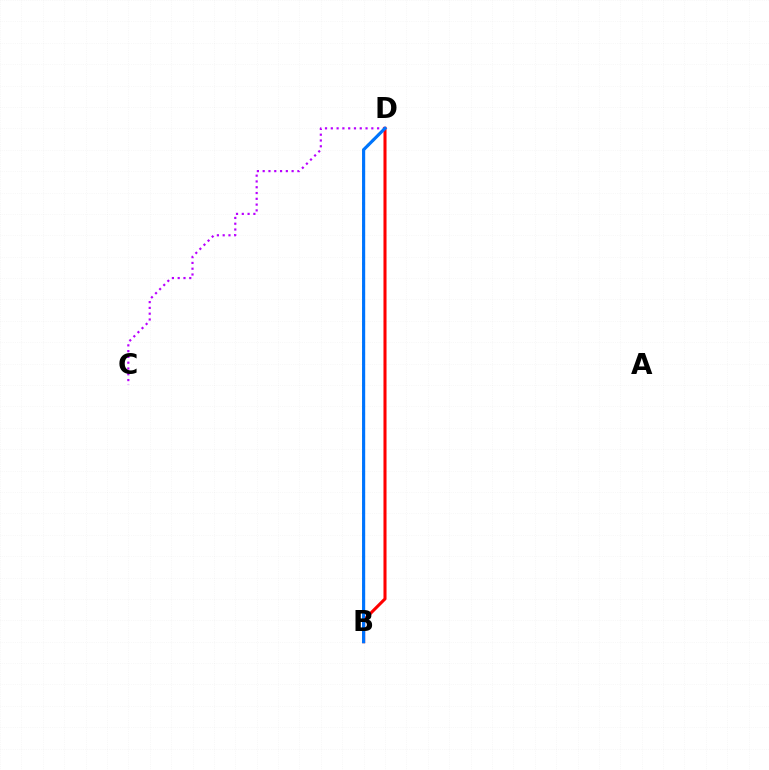{('B', 'D'): [{'color': '#d1ff00', 'line_style': 'dotted', 'thickness': 2.04}, {'color': '#00ff5c', 'line_style': 'dotted', 'thickness': 1.5}, {'color': '#ff0000', 'line_style': 'solid', 'thickness': 2.2}, {'color': '#0074ff', 'line_style': 'solid', 'thickness': 2.26}], ('C', 'D'): [{'color': '#b900ff', 'line_style': 'dotted', 'thickness': 1.57}]}